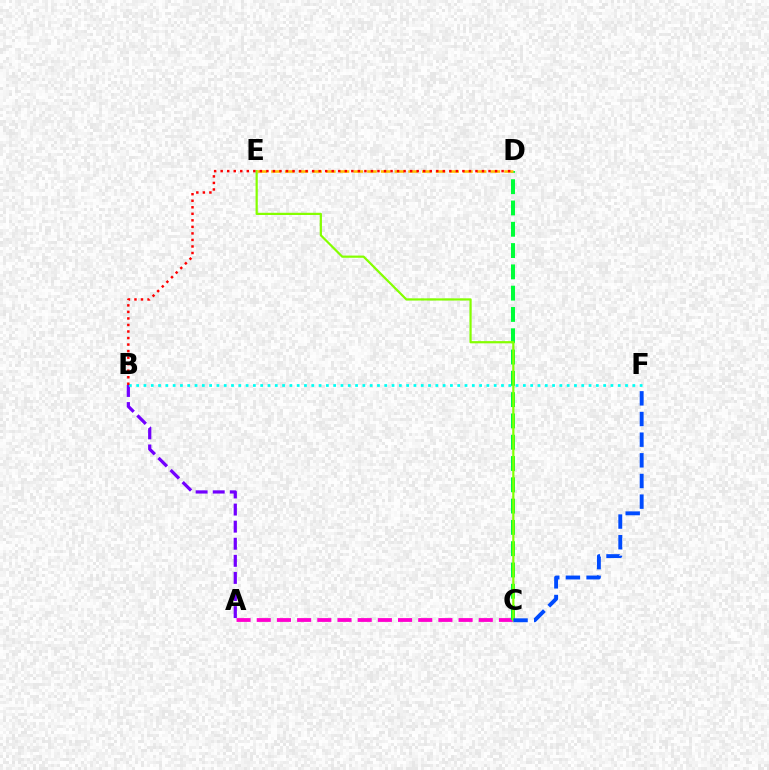{('A', 'C'): [{'color': '#ff00cf', 'line_style': 'dashed', 'thickness': 2.74}], ('A', 'B'): [{'color': '#7200ff', 'line_style': 'dashed', 'thickness': 2.32}], ('B', 'F'): [{'color': '#00fff6', 'line_style': 'dotted', 'thickness': 1.98}], ('C', 'D'): [{'color': '#00ff39', 'line_style': 'dashed', 'thickness': 2.89}], ('C', 'E'): [{'color': '#84ff00', 'line_style': 'solid', 'thickness': 1.59}], ('C', 'F'): [{'color': '#004bff', 'line_style': 'dashed', 'thickness': 2.81}], ('D', 'E'): [{'color': '#ffbd00', 'line_style': 'dashed', 'thickness': 1.86}], ('B', 'D'): [{'color': '#ff0000', 'line_style': 'dotted', 'thickness': 1.78}]}